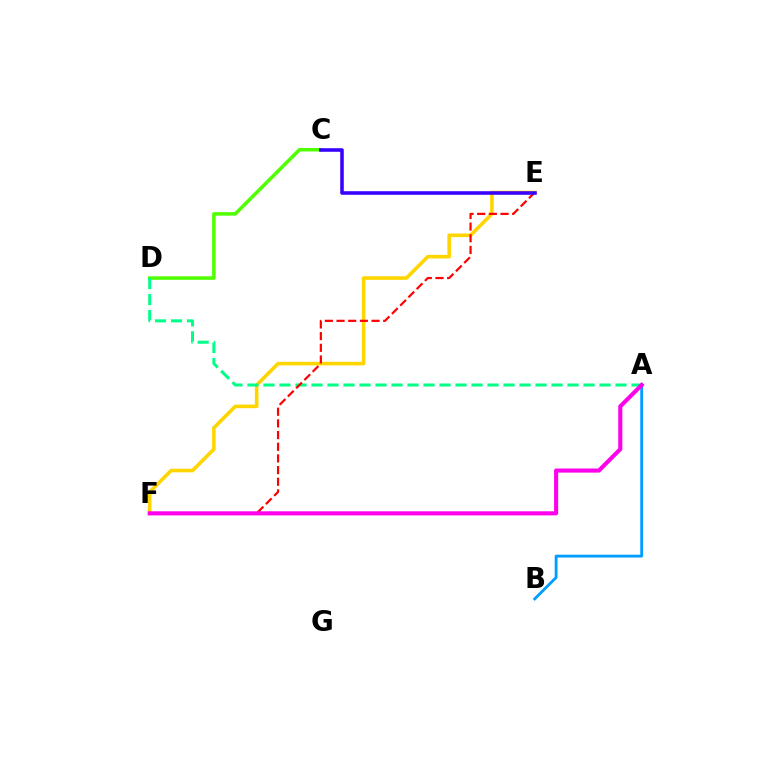{('C', 'D'): [{'color': '#4fff00', 'line_style': 'solid', 'thickness': 2.53}], ('A', 'B'): [{'color': '#009eff', 'line_style': 'solid', 'thickness': 2.04}], ('E', 'F'): [{'color': '#ffd500', 'line_style': 'solid', 'thickness': 2.59}, {'color': '#ff0000', 'line_style': 'dashed', 'thickness': 1.58}], ('A', 'D'): [{'color': '#00ff86', 'line_style': 'dashed', 'thickness': 2.17}], ('A', 'F'): [{'color': '#ff00ed', 'line_style': 'solid', 'thickness': 2.96}], ('C', 'E'): [{'color': '#3700ff', 'line_style': 'solid', 'thickness': 2.57}]}